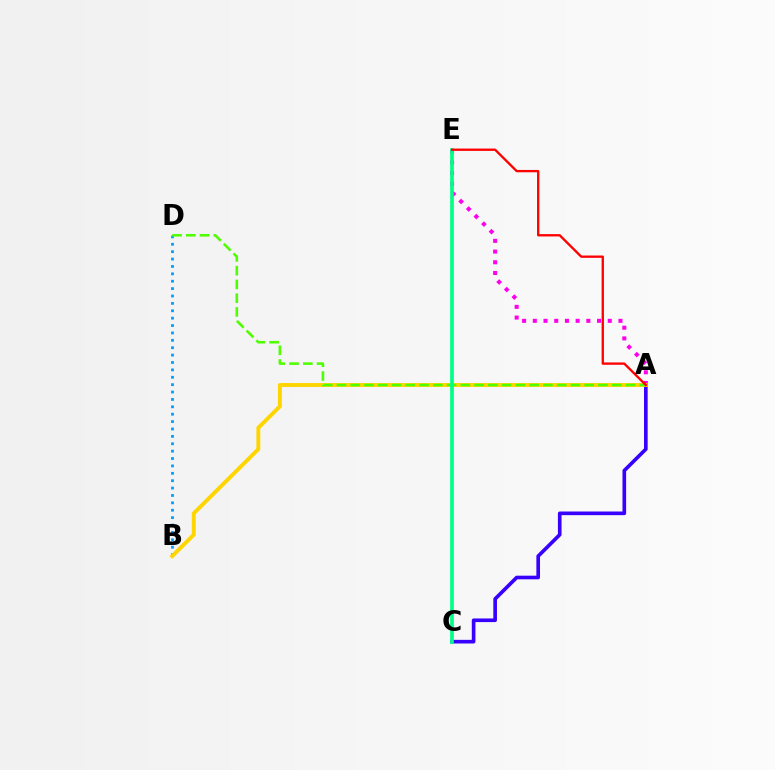{('B', 'D'): [{'color': '#009eff', 'line_style': 'dotted', 'thickness': 2.01}], ('A', 'E'): [{'color': '#ff00ed', 'line_style': 'dotted', 'thickness': 2.91}, {'color': '#ff0000', 'line_style': 'solid', 'thickness': 1.68}], ('A', 'C'): [{'color': '#3700ff', 'line_style': 'solid', 'thickness': 2.62}], ('A', 'B'): [{'color': '#ffd500', 'line_style': 'solid', 'thickness': 2.82}], ('A', 'D'): [{'color': '#4fff00', 'line_style': 'dashed', 'thickness': 1.87}], ('C', 'E'): [{'color': '#00ff86', 'line_style': 'solid', 'thickness': 2.64}]}